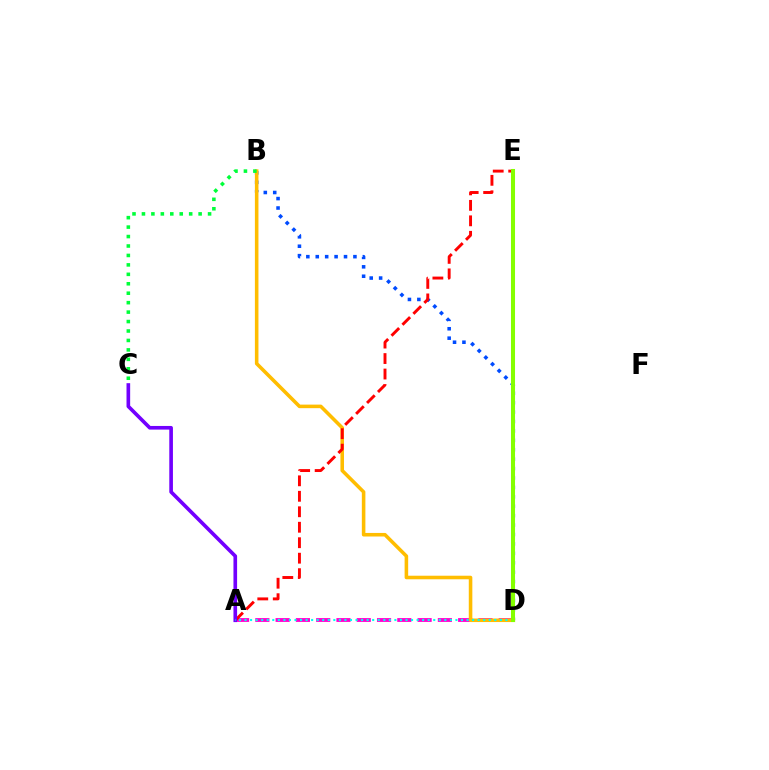{('A', 'D'): [{'color': '#ff00cf', 'line_style': 'dashed', 'thickness': 2.76}, {'color': '#00fff6', 'line_style': 'dotted', 'thickness': 1.51}], ('B', 'D'): [{'color': '#004bff', 'line_style': 'dotted', 'thickness': 2.56}, {'color': '#ffbd00', 'line_style': 'solid', 'thickness': 2.56}], ('A', 'E'): [{'color': '#ff0000', 'line_style': 'dashed', 'thickness': 2.1}], ('A', 'C'): [{'color': '#7200ff', 'line_style': 'solid', 'thickness': 2.62}], ('B', 'C'): [{'color': '#00ff39', 'line_style': 'dotted', 'thickness': 2.57}], ('D', 'E'): [{'color': '#84ff00', 'line_style': 'solid', 'thickness': 2.92}]}